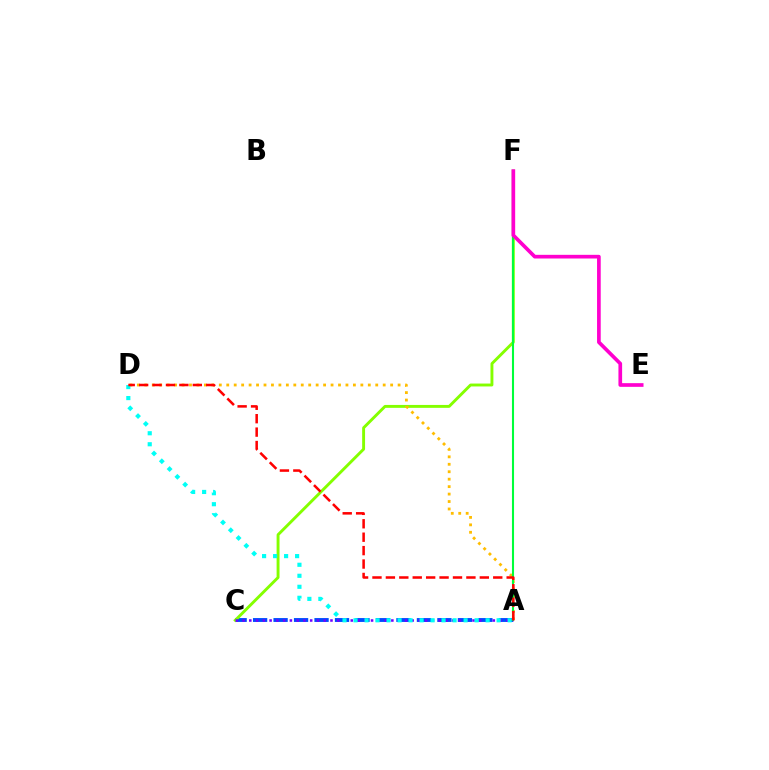{('A', 'C'): [{'color': '#004bff', 'line_style': 'dashed', 'thickness': 2.78}, {'color': '#7200ff', 'line_style': 'dotted', 'thickness': 1.84}], ('C', 'F'): [{'color': '#84ff00', 'line_style': 'solid', 'thickness': 2.09}], ('A', 'D'): [{'color': '#ffbd00', 'line_style': 'dotted', 'thickness': 2.02}, {'color': '#00fff6', 'line_style': 'dotted', 'thickness': 2.99}, {'color': '#ff0000', 'line_style': 'dashed', 'thickness': 1.82}], ('A', 'F'): [{'color': '#00ff39', 'line_style': 'solid', 'thickness': 1.5}], ('E', 'F'): [{'color': '#ff00cf', 'line_style': 'solid', 'thickness': 2.65}]}